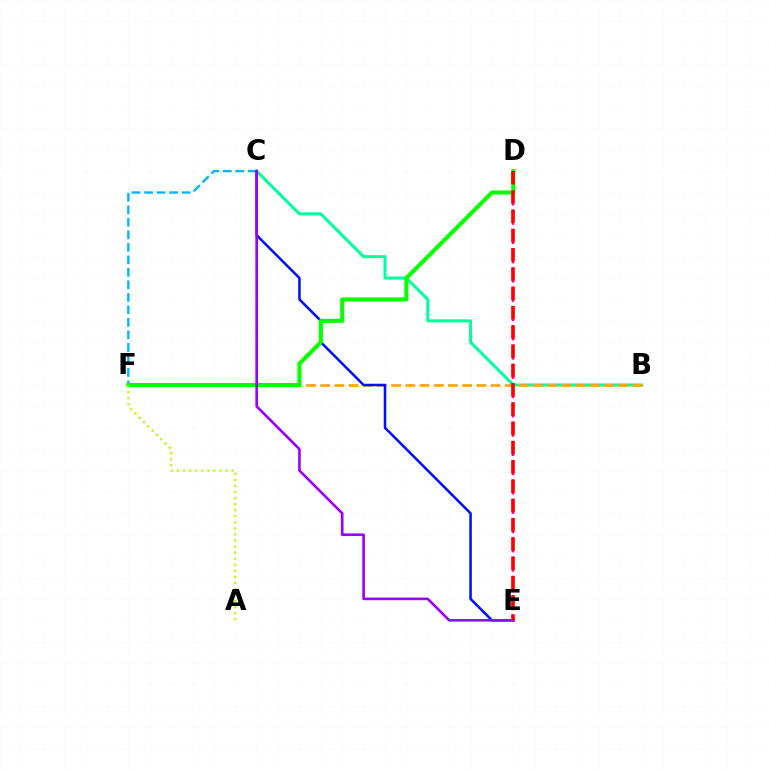{('C', 'F'): [{'color': '#00b5ff', 'line_style': 'dashed', 'thickness': 1.7}], ('B', 'C'): [{'color': '#00ff9d', 'line_style': 'solid', 'thickness': 2.18}], ('D', 'E'): [{'color': '#ff00bd', 'line_style': 'dotted', 'thickness': 1.75}, {'color': '#ff0000', 'line_style': 'dashed', 'thickness': 2.62}], ('B', 'F'): [{'color': '#ffa500', 'line_style': 'dashed', 'thickness': 1.93}], ('C', 'E'): [{'color': '#0010ff', 'line_style': 'solid', 'thickness': 1.83}, {'color': '#9b00ff', 'line_style': 'solid', 'thickness': 1.9}], ('D', 'F'): [{'color': '#08ff00', 'line_style': 'solid', 'thickness': 2.94}], ('A', 'F'): [{'color': '#b3ff00', 'line_style': 'dotted', 'thickness': 1.65}]}